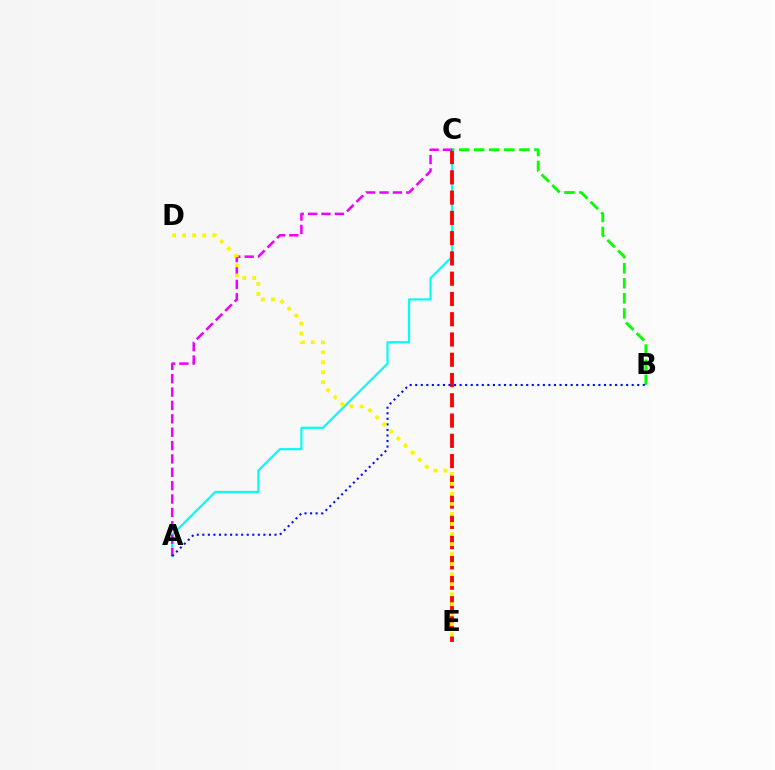{('A', 'C'): [{'color': '#00fff6', 'line_style': 'solid', 'thickness': 1.57}, {'color': '#ee00ff', 'line_style': 'dashed', 'thickness': 1.82}], ('C', 'E'): [{'color': '#ff0000', 'line_style': 'dashed', 'thickness': 2.75}], ('B', 'C'): [{'color': '#08ff00', 'line_style': 'dashed', 'thickness': 2.05}], ('A', 'B'): [{'color': '#0010ff', 'line_style': 'dotted', 'thickness': 1.51}], ('D', 'E'): [{'color': '#fcf500', 'line_style': 'dotted', 'thickness': 2.72}]}